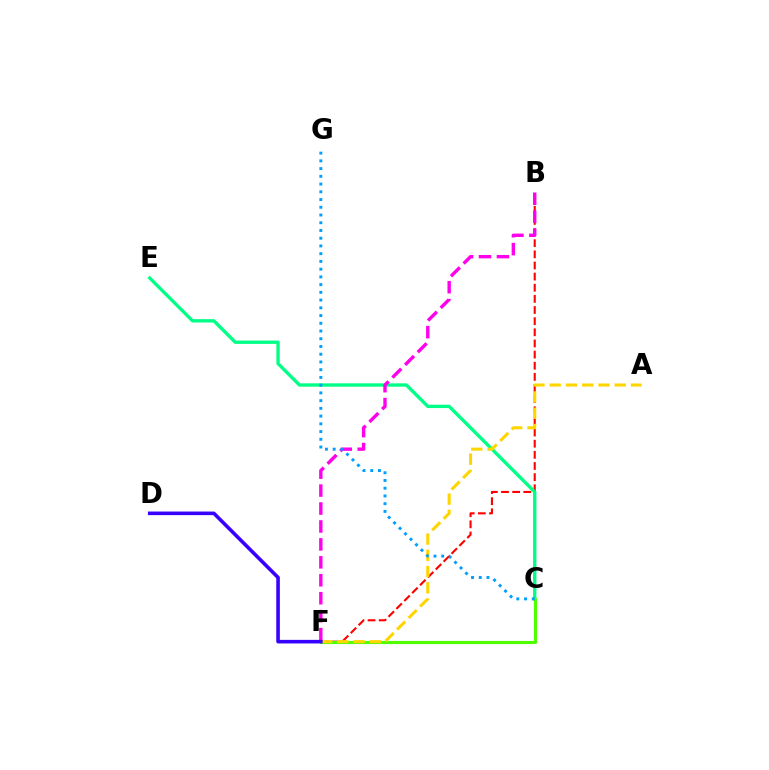{('B', 'F'): [{'color': '#ff0000', 'line_style': 'dashed', 'thickness': 1.51}, {'color': '#ff00ed', 'line_style': 'dashed', 'thickness': 2.44}], ('C', 'E'): [{'color': '#00ff86', 'line_style': 'solid', 'thickness': 2.41}], ('C', 'F'): [{'color': '#4fff00', 'line_style': 'solid', 'thickness': 2.25}], ('A', 'F'): [{'color': '#ffd500', 'line_style': 'dashed', 'thickness': 2.21}], ('C', 'G'): [{'color': '#009eff', 'line_style': 'dotted', 'thickness': 2.1}], ('D', 'F'): [{'color': '#3700ff', 'line_style': 'solid', 'thickness': 2.58}]}